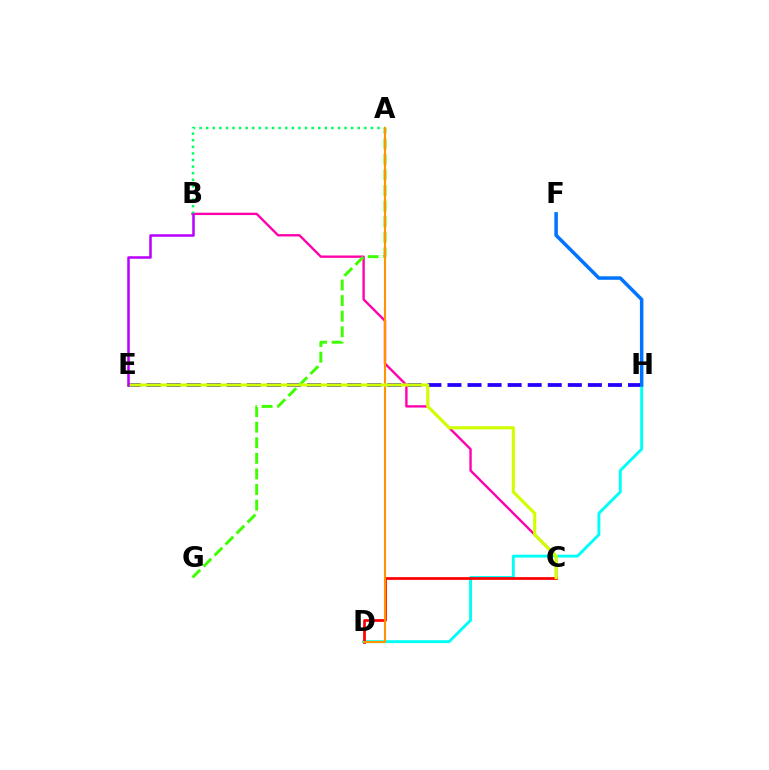{('E', 'H'): [{'color': '#2500ff', 'line_style': 'dashed', 'thickness': 2.73}], ('B', 'C'): [{'color': '#ff00ac', 'line_style': 'solid', 'thickness': 1.7}], ('D', 'H'): [{'color': '#00fff6', 'line_style': 'solid', 'thickness': 2.09}], ('C', 'D'): [{'color': '#ff0000', 'line_style': 'solid', 'thickness': 1.96}], ('A', 'B'): [{'color': '#00ff5c', 'line_style': 'dotted', 'thickness': 1.79}], ('A', 'G'): [{'color': '#3dff00', 'line_style': 'dashed', 'thickness': 2.12}], ('A', 'D'): [{'color': '#ff9400', 'line_style': 'solid', 'thickness': 1.52}], ('C', 'E'): [{'color': '#d1ff00', 'line_style': 'solid', 'thickness': 2.26}], ('F', 'H'): [{'color': '#0074ff', 'line_style': 'solid', 'thickness': 2.52}], ('B', 'E'): [{'color': '#b900ff', 'line_style': 'solid', 'thickness': 1.81}]}